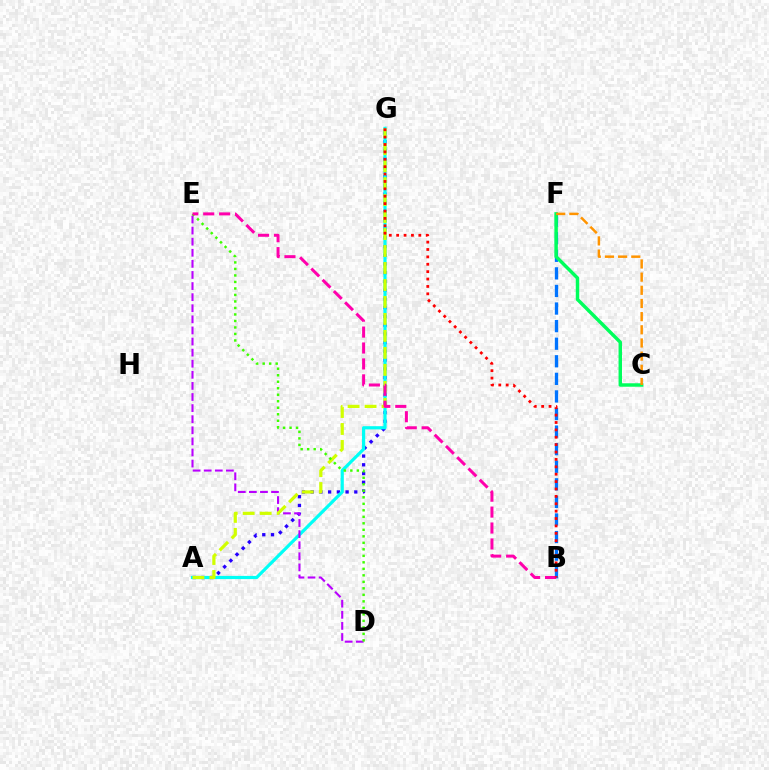{('B', 'F'): [{'color': '#0074ff', 'line_style': 'dashed', 'thickness': 2.39}], ('A', 'G'): [{'color': '#2500ff', 'line_style': 'dotted', 'thickness': 2.37}, {'color': '#00fff6', 'line_style': 'solid', 'thickness': 2.3}, {'color': '#d1ff00', 'line_style': 'dashed', 'thickness': 2.31}], ('C', 'F'): [{'color': '#00ff5c', 'line_style': 'solid', 'thickness': 2.49}, {'color': '#ff9400', 'line_style': 'dashed', 'thickness': 1.79}], ('D', 'E'): [{'color': '#b900ff', 'line_style': 'dashed', 'thickness': 1.51}, {'color': '#3dff00', 'line_style': 'dotted', 'thickness': 1.77}], ('B', 'E'): [{'color': '#ff00ac', 'line_style': 'dashed', 'thickness': 2.16}], ('B', 'G'): [{'color': '#ff0000', 'line_style': 'dotted', 'thickness': 2.01}]}